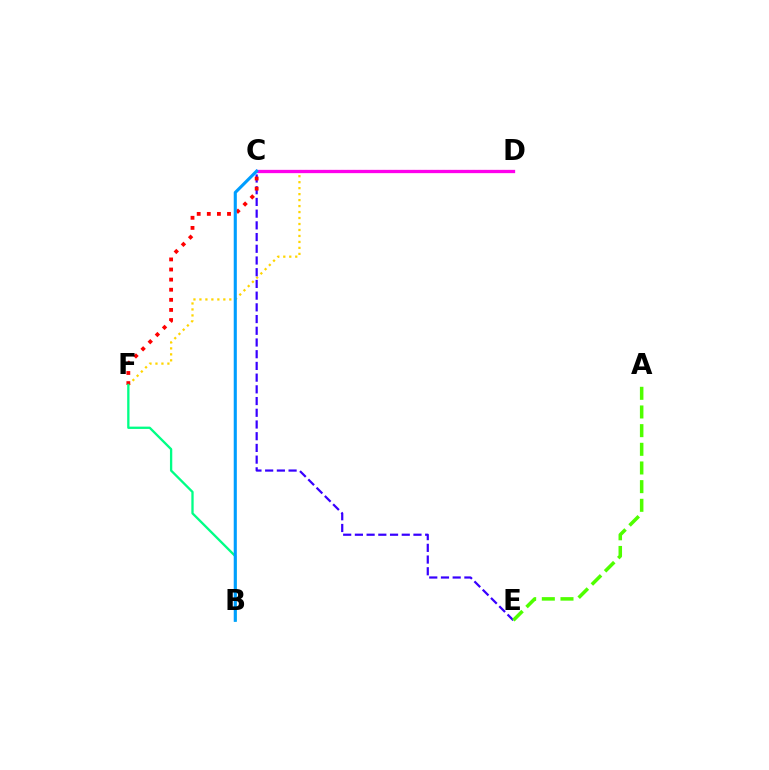{('D', 'F'): [{'color': '#ffd500', 'line_style': 'dotted', 'thickness': 1.62}], ('C', 'D'): [{'color': '#ff00ed', 'line_style': 'solid', 'thickness': 2.37}], ('C', 'E'): [{'color': '#3700ff', 'line_style': 'dashed', 'thickness': 1.59}], ('C', 'F'): [{'color': '#ff0000', 'line_style': 'dotted', 'thickness': 2.74}], ('B', 'F'): [{'color': '#00ff86', 'line_style': 'solid', 'thickness': 1.67}], ('B', 'C'): [{'color': '#009eff', 'line_style': 'solid', 'thickness': 2.23}], ('A', 'E'): [{'color': '#4fff00', 'line_style': 'dashed', 'thickness': 2.54}]}